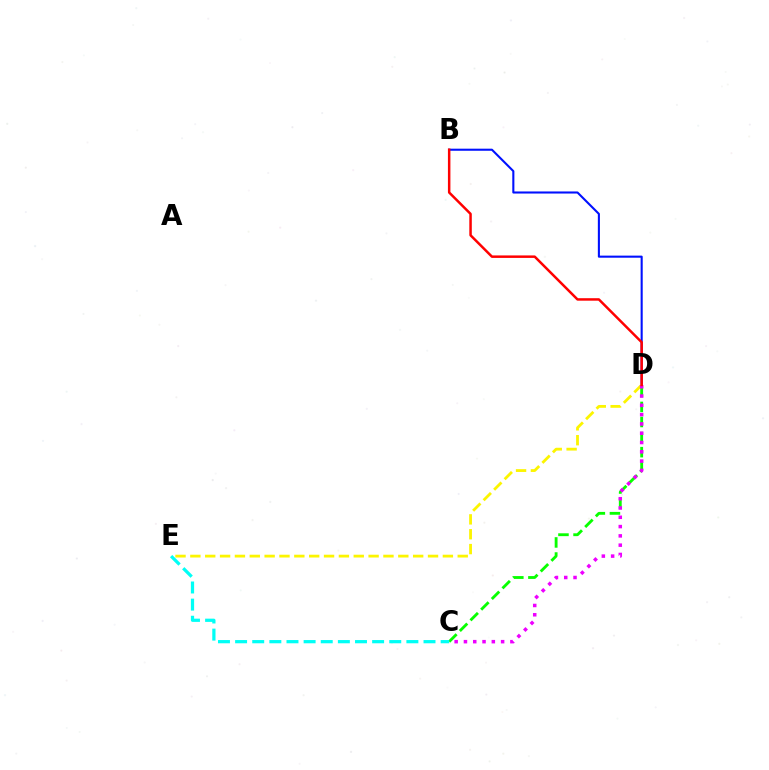{('B', 'D'): [{'color': '#0010ff', 'line_style': 'solid', 'thickness': 1.5}, {'color': '#ff0000', 'line_style': 'solid', 'thickness': 1.79}], ('D', 'E'): [{'color': '#fcf500', 'line_style': 'dashed', 'thickness': 2.02}], ('C', 'D'): [{'color': '#08ff00', 'line_style': 'dashed', 'thickness': 2.05}, {'color': '#ee00ff', 'line_style': 'dotted', 'thickness': 2.52}], ('C', 'E'): [{'color': '#00fff6', 'line_style': 'dashed', 'thickness': 2.33}]}